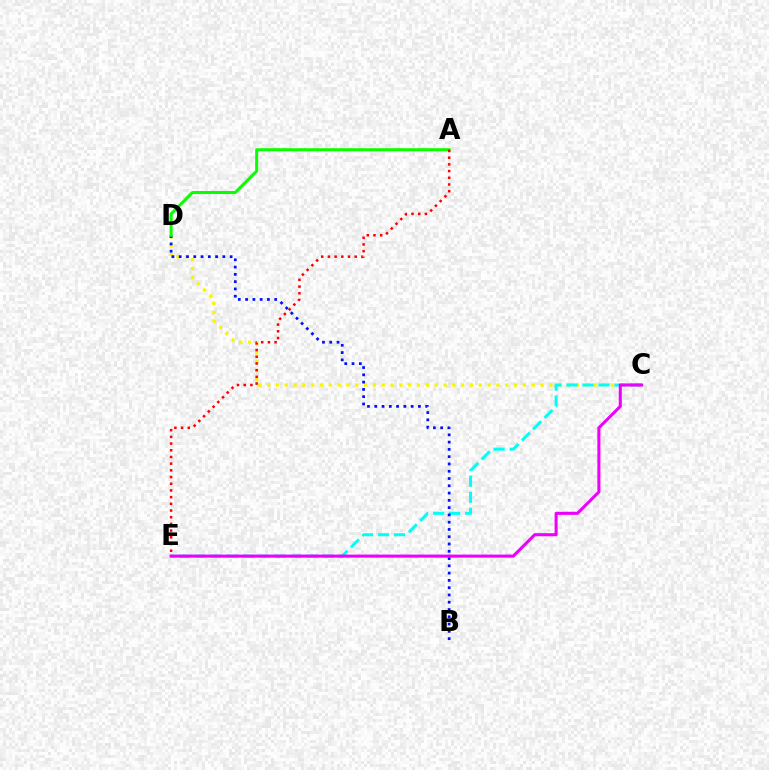{('C', 'D'): [{'color': '#fcf500', 'line_style': 'dotted', 'thickness': 2.4}], ('C', 'E'): [{'color': '#00fff6', 'line_style': 'dashed', 'thickness': 2.17}, {'color': '#ee00ff', 'line_style': 'solid', 'thickness': 2.21}], ('B', 'D'): [{'color': '#0010ff', 'line_style': 'dotted', 'thickness': 1.98}], ('A', 'D'): [{'color': '#08ff00', 'line_style': 'solid', 'thickness': 2.17}], ('A', 'E'): [{'color': '#ff0000', 'line_style': 'dotted', 'thickness': 1.82}]}